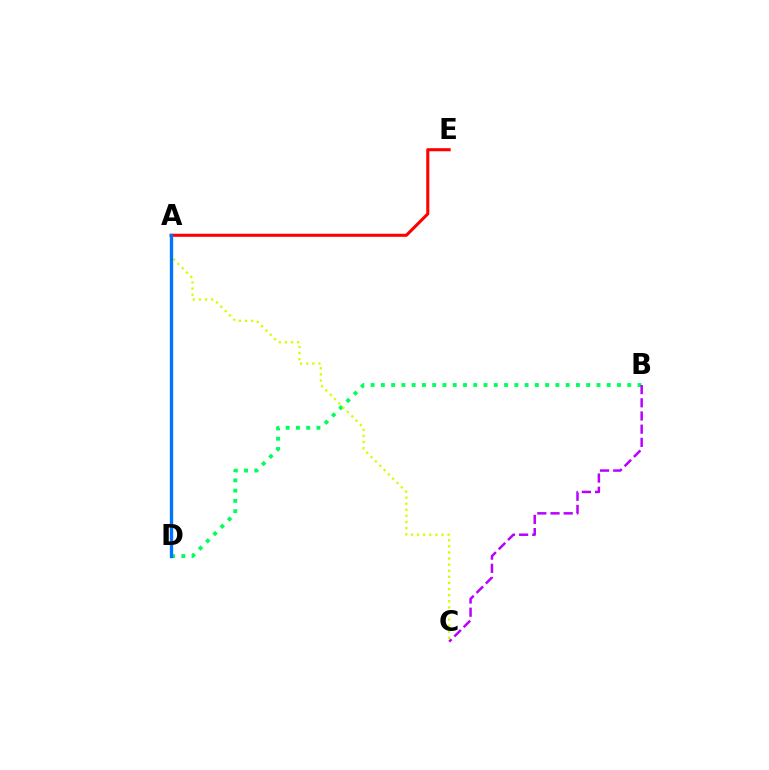{('B', 'D'): [{'color': '#00ff5c', 'line_style': 'dotted', 'thickness': 2.79}], ('B', 'C'): [{'color': '#b900ff', 'line_style': 'dashed', 'thickness': 1.79}], ('A', 'E'): [{'color': '#ff0000', 'line_style': 'solid', 'thickness': 2.21}], ('A', 'C'): [{'color': '#d1ff00', 'line_style': 'dotted', 'thickness': 1.66}], ('A', 'D'): [{'color': '#0074ff', 'line_style': 'solid', 'thickness': 2.41}]}